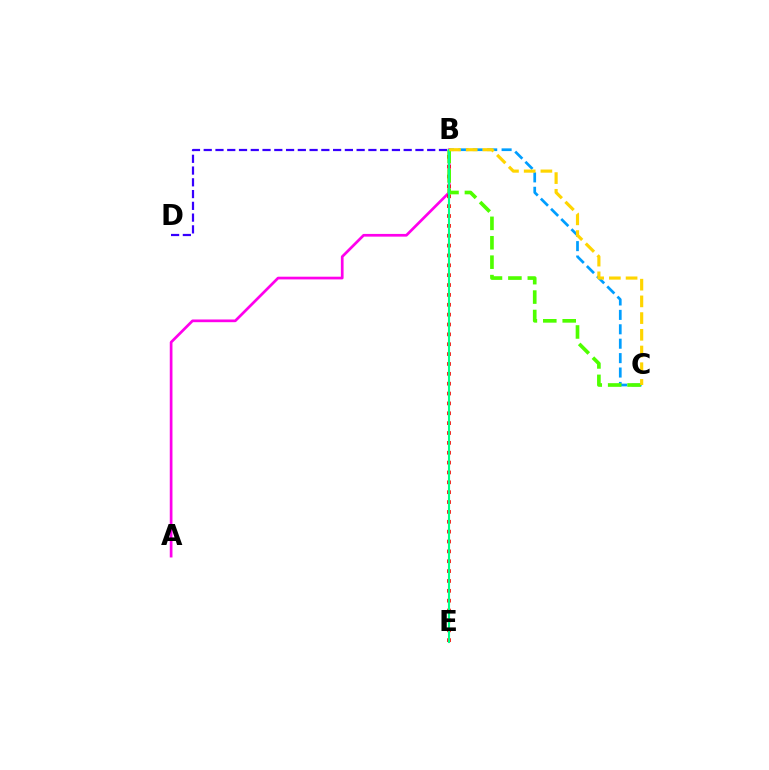{('B', 'C'): [{'color': '#009eff', 'line_style': 'dashed', 'thickness': 1.96}, {'color': '#4fff00', 'line_style': 'dashed', 'thickness': 2.64}, {'color': '#ffd500', 'line_style': 'dashed', 'thickness': 2.27}], ('A', 'B'): [{'color': '#ff00ed', 'line_style': 'solid', 'thickness': 1.95}], ('B', 'E'): [{'color': '#ff0000', 'line_style': 'dotted', 'thickness': 2.68}, {'color': '#00ff86', 'line_style': 'solid', 'thickness': 1.53}], ('B', 'D'): [{'color': '#3700ff', 'line_style': 'dashed', 'thickness': 1.6}]}